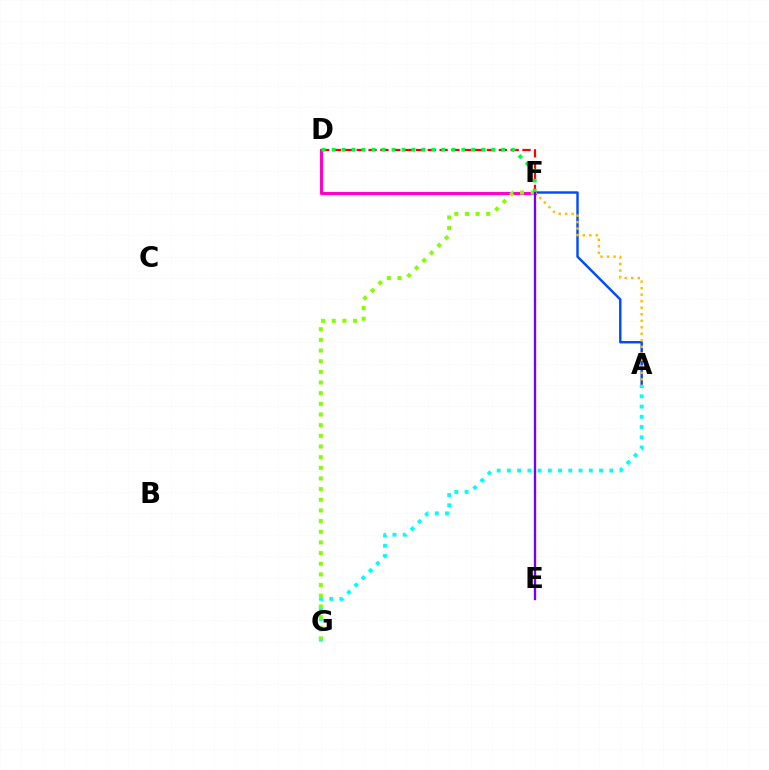{('D', 'F'): [{'color': '#ff0000', 'line_style': 'dashed', 'thickness': 1.61}, {'color': '#ff00cf', 'line_style': 'solid', 'thickness': 2.25}, {'color': '#00ff39', 'line_style': 'dotted', 'thickness': 2.71}], ('A', 'F'): [{'color': '#004bff', 'line_style': 'solid', 'thickness': 1.75}, {'color': '#ffbd00', 'line_style': 'dotted', 'thickness': 1.77}], ('A', 'G'): [{'color': '#00fff6', 'line_style': 'dotted', 'thickness': 2.78}], ('F', 'G'): [{'color': '#84ff00', 'line_style': 'dotted', 'thickness': 2.9}], ('E', 'F'): [{'color': '#7200ff', 'line_style': 'solid', 'thickness': 1.68}]}